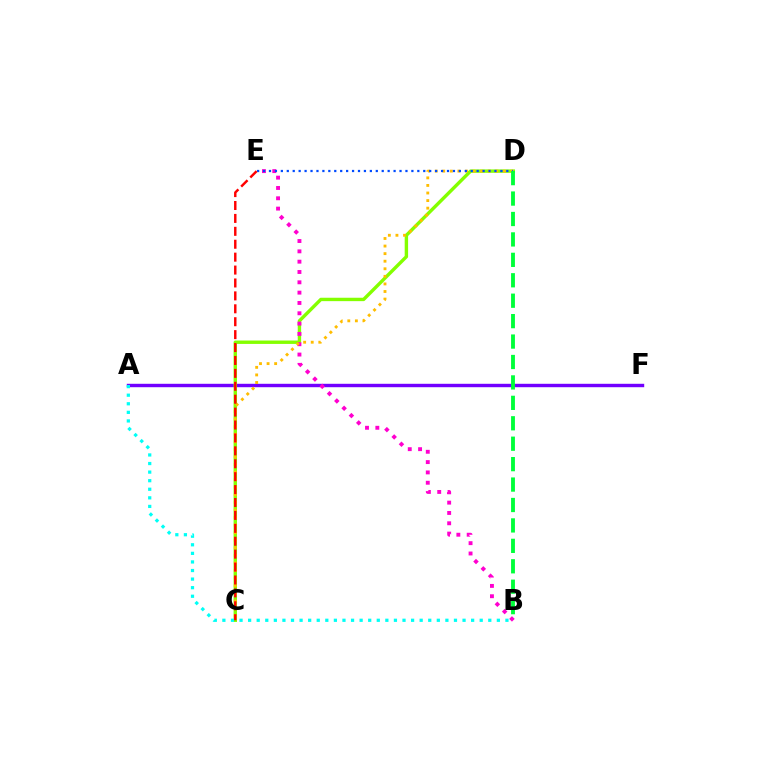{('A', 'F'): [{'color': '#7200ff', 'line_style': 'solid', 'thickness': 2.46}], ('C', 'D'): [{'color': '#84ff00', 'line_style': 'solid', 'thickness': 2.45}, {'color': '#ffbd00', 'line_style': 'dotted', 'thickness': 2.06}], ('A', 'B'): [{'color': '#00fff6', 'line_style': 'dotted', 'thickness': 2.33}], ('B', 'E'): [{'color': '#ff00cf', 'line_style': 'dotted', 'thickness': 2.8}], ('D', 'E'): [{'color': '#004bff', 'line_style': 'dotted', 'thickness': 1.61}], ('B', 'D'): [{'color': '#00ff39', 'line_style': 'dashed', 'thickness': 2.78}], ('C', 'E'): [{'color': '#ff0000', 'line_style': 'dashed', 'thickness': 1.75}]}